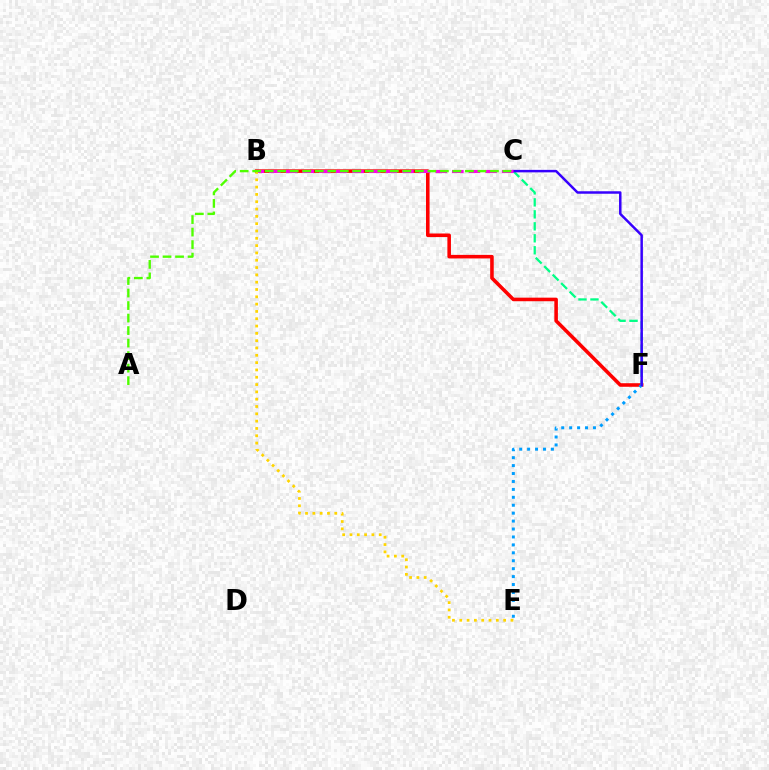{('B', 'F'): [{'color': '#ff0000', 'line_style': 'solid', 'thickness': 2.57}], ('E', 'F'): [{'color': '#009eff', 'line_style': 'dotted', 'thickness': 2.15}], ('C', 'F'): [{'color': '#00ff86', 'line_style': 'dashed', 'thickness': 1.63}, {'color': '#3700ff', 'line_style': 'solid', 'thickness': 1.79}], ('B', 'C'): [{'color': '#ff00ed', 'line_style': 'dashed', 'thickness': 2.26}], ('B', 'E'): [{'color': '#ffd500', 'line_style': 'dotted', 'thickness': 1.99}], ('A', 'C'): [{'color': '#4fff00', 'line_style': 'dashed', 'thickness': 1.7}]}